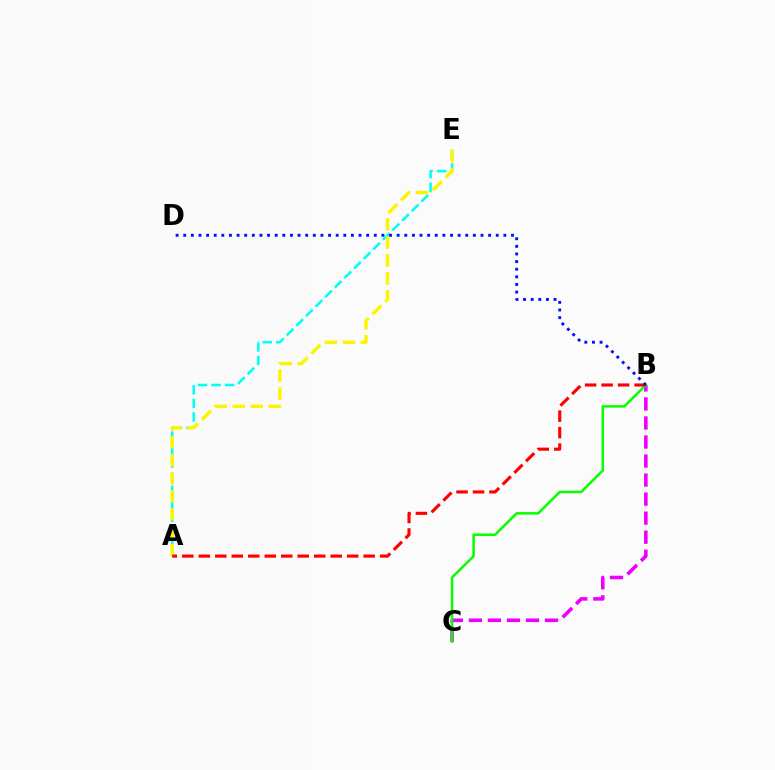{('A', 'E'): [{'color': '#00fff6', 'line_style': 'dashed', 'thickness': 1.84}, {'color': '#fcf500', 'line_style': 'dashed', 'thickness': 2.44}], ('B', 'C'): [{'color': '#ee00ff', 'line_style': 'dashed', 'thickness': 2.59}, {'color': '#08ff00', 'line_style': 'solid', 'thickness': 1.82}], ('A', 'B'): [{'color': '#ff0000', 'line_style': 'dashed', 'thickness': 2.24}], ('B', 'D'): [{'color': '#0010ff', 'line_style': 'dotted', 'thickness': 2.07}]}